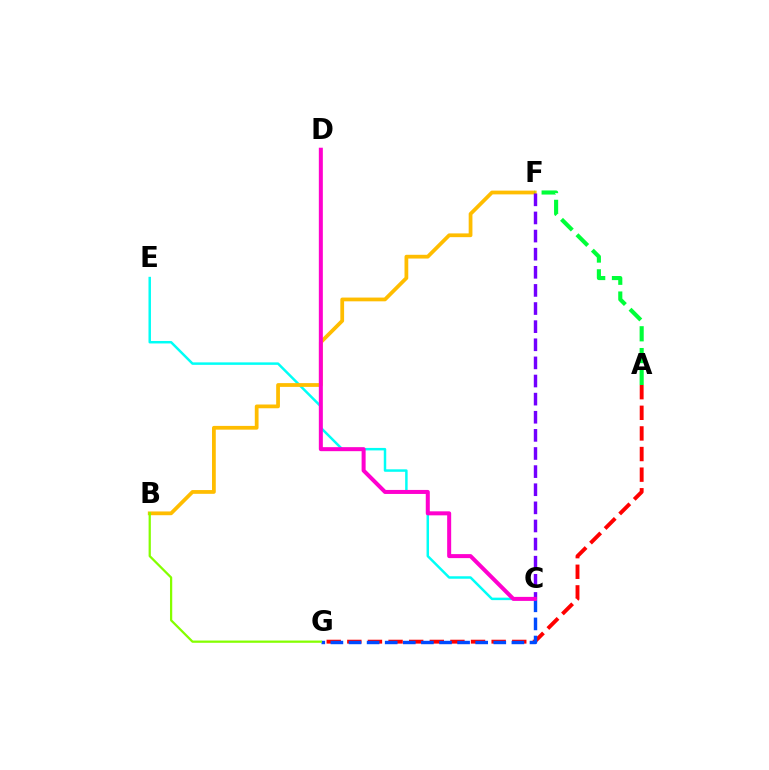{('A', 'G'): [{'color': '#ff0000', 'line_style': 'dashed', 'thickness': 2.8}], ('C', 'E'): [{'color': '#00fff6', 'line_style': 'solid', 'thickness': 1.78}], ('C', 'G'): [{'color': '#004bff', 'line_style': 'dashed', 'thickness': 2.46}], ('B', 'F'): [{'color': '#ffbd00', 'line_style': 'solid', 'thickness': 2.71}], ('A', 'F'): [{'color': '#00ff39', 'line_style': 'dashed', 'thickness': 2.96}], ('B', 'G'): [{'color': '#84ff00', 'line_style': 'solid', 'thickness': 1.62}], ('C', 'F'): [{'color': '#7200ff', 'line_style': 'dashed', 'thickness': 2.46}], ('C', 'D'): [{'color': '#ff00cf', 'line_style': 'solid', 'thickness': 2.89}]}